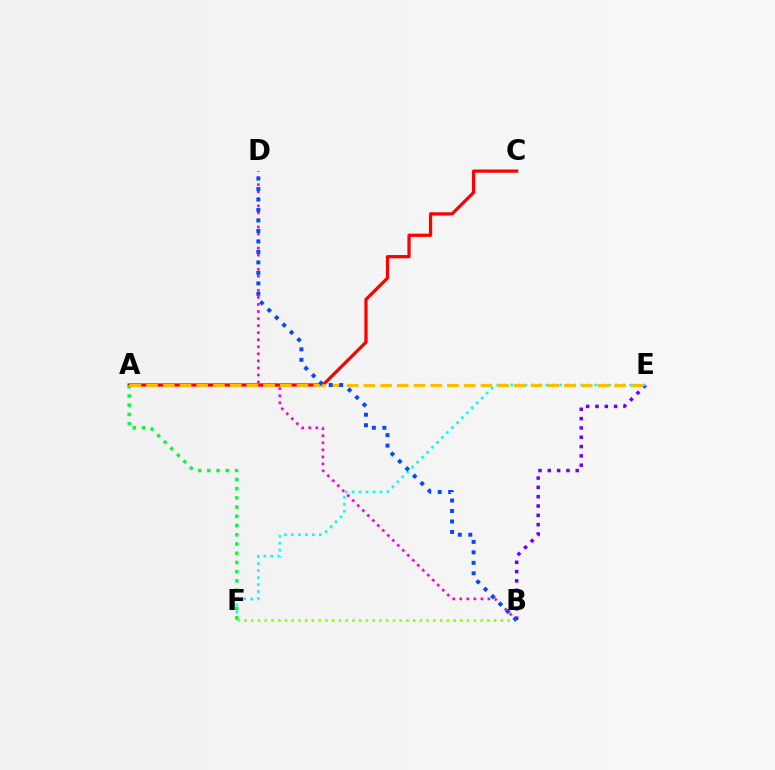{('B', 'D'): [{'color': '#ff00cf', 'line_style': 'dotted', 'thickness': 1.92}, {'color': '#004bff', 'line_style': 'dotted', 'thickness': 2.85}], ('A', 'C'): [{'color': '#ff0000', 'line_style': 'solid', 'thickness': 2.34}], ('B', 'E'): [{'color': '#7200ff', 'line_style': 'dotted', 'thickness': 2.53}], ('B', 'F'): [{'color': '#84ff00', 'line_style': 'dotted', 'thickness': 1.83}], ('E', 'F'): [{'color': '#00fff6', 'line_style': 'dotted', 'thickness': 1.9}], ('A', 'F'): [{'color': '#00ff39', 'line_style': 'dotted', 'thickness': 2.51}], ('A', 'E'): [{'color': '#ffbd00', 'line_style': 'dashed', 'thickness': 2.27}]}